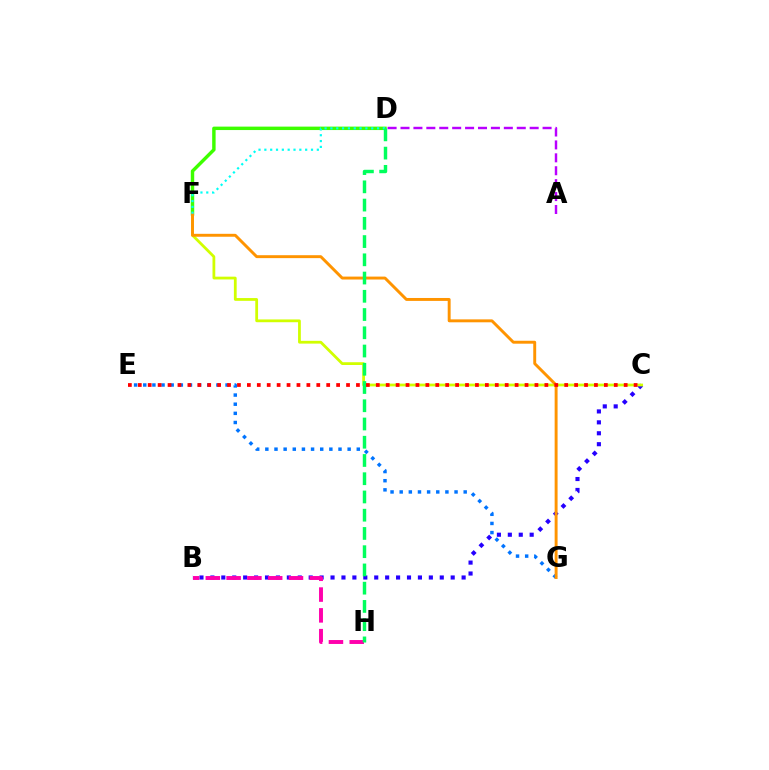{('B', 'C'): [{'color': '#2500ff', 'line_style': 'dotted', 'thickness': 2.97}], ('C', 'F'): [{'color': '#d1ff00', 'line_style': 'solid', 'thickness': 2.0}], ('D', 'F'): [{'color': '#3dff00', 'line_style': 'solid', 'thickness': 2.47}, {'color': '#00fff6', 'line_style': 'dotted', 'thickness': 1.58}], ('E', 'G'): [{'color': '#0074ff', 'line_style': 'dotted', 'thickness': 2.48}], ('F', 'G'): [{'color': '#ff9400', 'line_style': 'solid', 'thickness': 2.11}], ('B', 'H'): [{'color': '#ff00ac', 'line_style': 'dashed', 'thickness': 2.82}], ('A', 'D'): [{'color': '#b900ff', 'line_style': 'dashed', 'thickness': 1.75}], ('D', 'H'): [{'color': '#00ff5c', 'line_style': 'dashed', 'thickness': 2.48}], ('C', 'E'): [{'color': '#ff0000', 'line_style': 'dotted', 'thickness': 2.69}]}